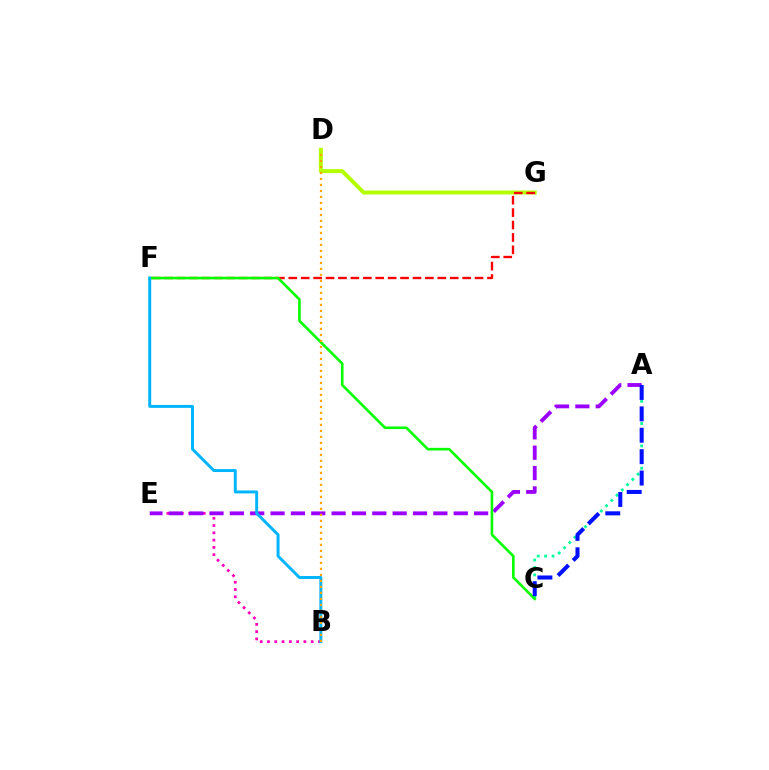{('B', 'E'): [{'color': '#ff00bd', 'line_style': 'dotted', 'thickness': 1.98}], ('D', 'G'): [{'color': '#b3ff00', 'line_style': 'solid', 'thickness': 2.85}], ('F', 'G'): [{'color': '#ff0000', 'line_style': 'dashed', 'thickness': 1.69}], ('A', 'C'): [{'color': '#00ff9d', 'line_style': 'dotted', 'thickness': 2.02}, {'color': '#0010ff', 'line_style': 'dashed', 'thickness': 2.91}], ('A', 'E'): [{'color': '#9b00ff', 'line_style': 'dashed', 'thickness': 2.76}], ('C', 'F'): [{'color': '#08ff00', 'line_style': 'solid', 'thickness': 1.89}], ('B', 'F'): [{'color': '#00b5ff', 'line_style': 'solid', 'thickness': 2.13}], ('B', 'D'): [{'color': '#ffa500', 'line_style': 'dotted', 'thickness': 1.63}]}